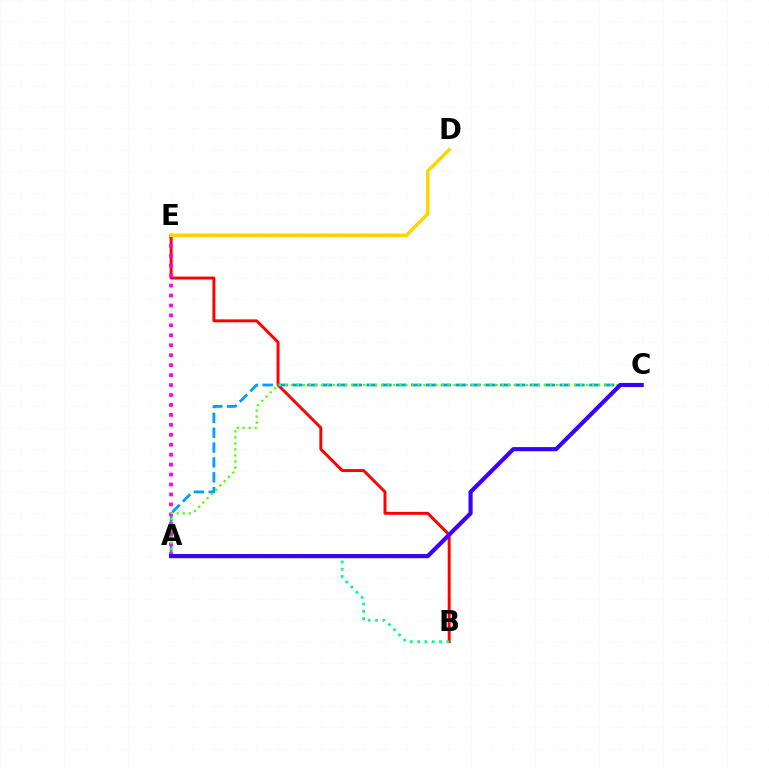{('B', 'E'): [{'color': '#ff0000', 'line_style': 'solid', 'thickness': 2.11}], ('A', 'B'): [{'color': '#00ff86', 'line_style': 'dotted', 'thickness': 1.98}], ('A', 'C'): [{'color': '#009eff', 'line_style': 'dashed', 'thickness': 2.02}, {'color': '#4fff00', 'line_style': 'dotted', 'thickness': 1.64}, {'color': '#3700ff', 'line_style': 'solid', 'thickness': 2.98}], ('A', 'E'): [{'color': '#ff00ed', 'line_style': 'dotted', 'thickness': 2.7}], ('D', 'E'): [{'color': '#ffd500', 'line_style': 'solid', 'thickness': 2.5}]}